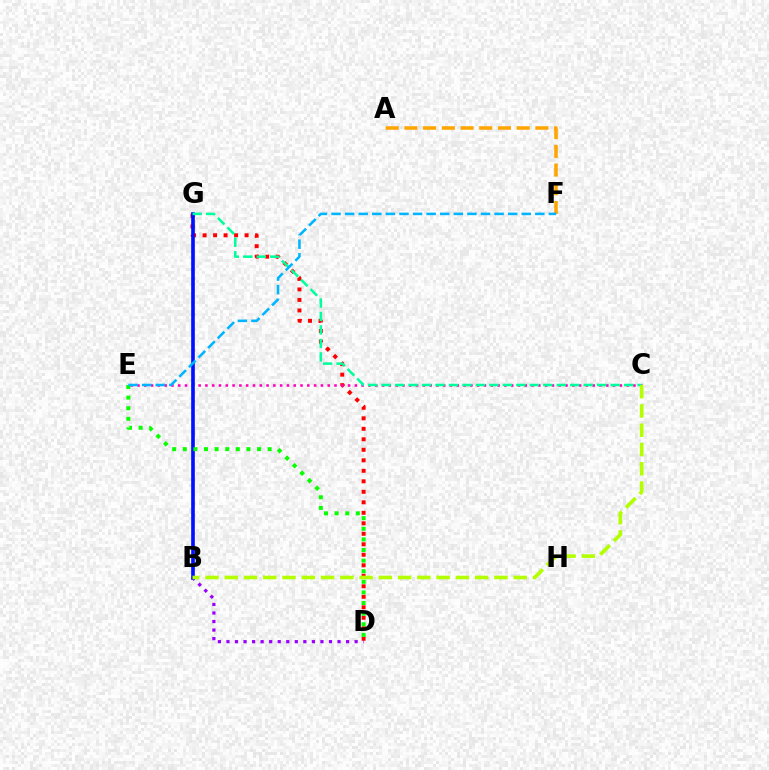{('D', 'G'): [{'color': '#ff0000', 'line_style': 'dotted', 'thickness': 2.85}], ('C', 'E'): [{'color': '#ff00bd', 'line_style': 'dotted', 'thickness': 1.85}], ('B', 'D'): [{'color': '#9b00ff', 'line_style': 'dotted', 'thickness': 2.32}], ('B', 'G'): [{'color': '#0010ff', 'line_style': 'solid', 'thickness': 2.63}], ('D', 'E'): [{'color': '#08ff00', 'line_style': 'dotted', 'thickness': 2.88}], ('C', 'G'): [{'color': '#00ff9d', 'line_style': 'dashed', 'thickness': 1.83}], ('A', 'F'): [{'color': '#ffa500', 'line_style': 'dashed', 'thickness': 2.54}], ('B', 'C'): [{'color': '#b3ff00', 'line_style': 'dashed', 'thickness': 2.62}], ('E', 'F'): [{'color': '#00b5ff', 'line_style': 'dashed', 'thickness': 1.85}]}